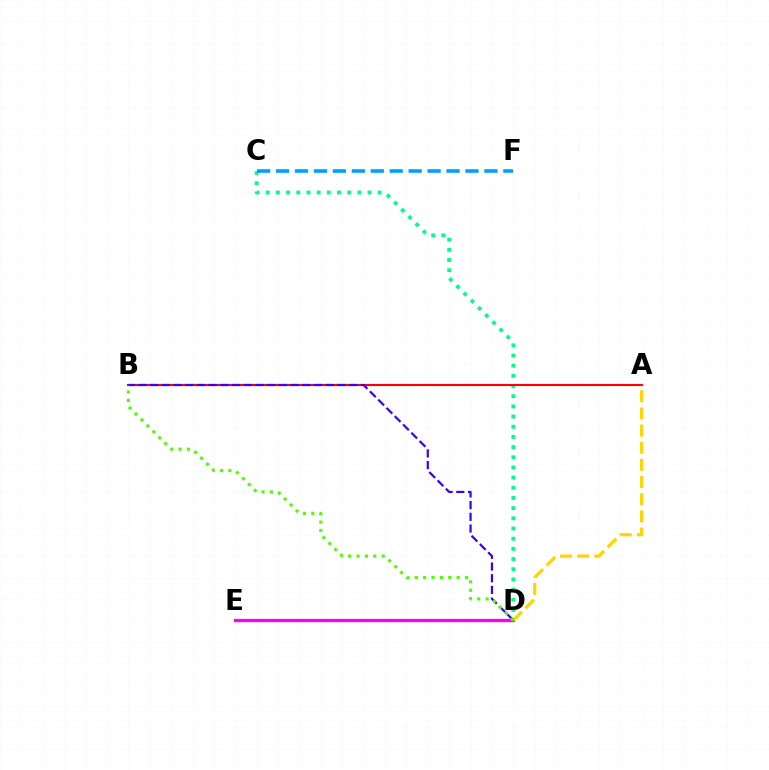{('C', 'D'): [{'color': '#00ff86', 'line_style': 'dotted', 'thickness': 2.76}], ('D', 'E'): [{'color': '#ff00ed', 'line_style': 'solid', 'thickness': 2.38}], ('A', 'B'): [{'color': '#ff0000', 'line_style': 'solid', 'thickness': 1.52}], ('A', 'D'): [{'color': '#ffd500', 'line_style': 'dashed', 'thickness': 2.33}], ('B', 'D'): [{'color': '#3700ff', 'line_style': 'dashed', 'thickness': 1.59}, {'color': '#4fff00', 'line_style': 'dotted', 'thickness': 2.28}], ('C', 'F'): [{'color': '#009eff', 'line_style': 'dashed', 'thickness': 2.57}]}